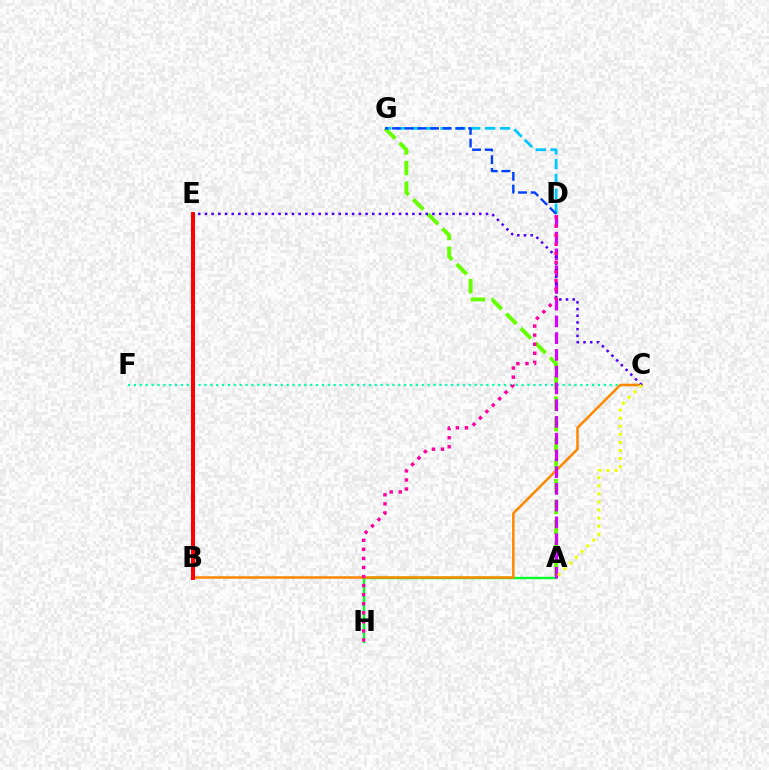{('A', 'G'): [{'color': '#66ff00', 'line_style': 'dashed', 'thickness': 2.81}], ('C', 'F'): [{'color': '#00ffaf', 'line_style': 'dotted', 'thickness': 1.6}], ('A', 'H'): [{'color': '#00ff27', 'line_style': 'solid', 'thickness': 1.72}], ('B', 'C'): [{'color': '#ff8800', 'line_style': 'solid', 'thickness': 1.82}], ('A', 'D'): [{'color': '#d600ff', 'line_style': 'dashed', 'thickness': 2.28}], ('D', 'G'): [{'color': '#00c7ff', 'line_style': 'dashed', 'thickness': 2.02}, {'color': '#003fff', 'line_style': 'dashed', 'thickness': 1.72}], ('C', 'E'): [{'color': '#4f00ff', 'line_style': 'dotted', 'thickness': 1.82}], ('B', 'E'): [{'color': '#ff0000', 'line_style': 'solid', 'thickness': 2.86}], ('A', 'C'): [{'color': '#eeff00', 'line_style': 'dotted', 'thickness': 2.2}], ('D', 'H'): [{'color': '#ff00a0', 'line_style': 'dotted', 'thickness': 2.46}]}